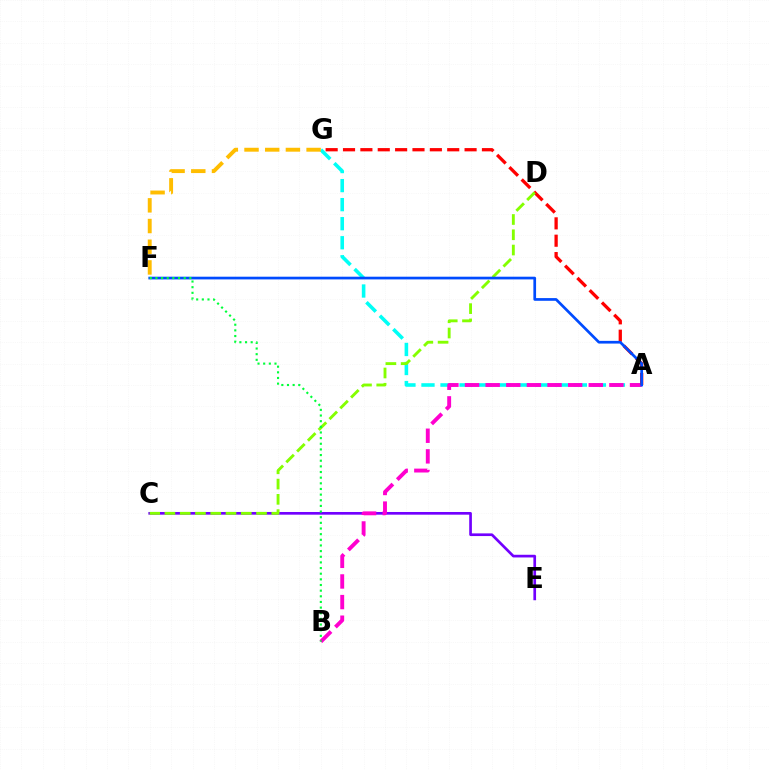{('C', 'E'): [{'color': '#7200ff', 'line_style': 'solid', 'thickness': 1.93}], ('A', 'G'): [{'color': '#00fff6', 'line_style': 'dashed', 'thickness': 2.59}, {'color': '#ff0000', 'line_style': 'dashed', 'thickness': 2.36}], ('A', 'B'): [{'color': '#ff00cf', 'line_style': 'dashed', 'thickness': 2.8}], ('F', 'G'): [{'color': '#ffbd00', 'line_style': 'dashed', 'thickness': 2.81}], ('C', 'D'): [{'color': '#84ff00', 'line_style': 'dashed', 'thickness': 2.07}], ('A', 'F'): [{'color': '#004bff', 'line_style': 'solid', 'thickness': 1.95}], ('B', 'F'): [{'color': '#00ff39', 'line_style': 'dotted', 'thickness': 1.53}]}